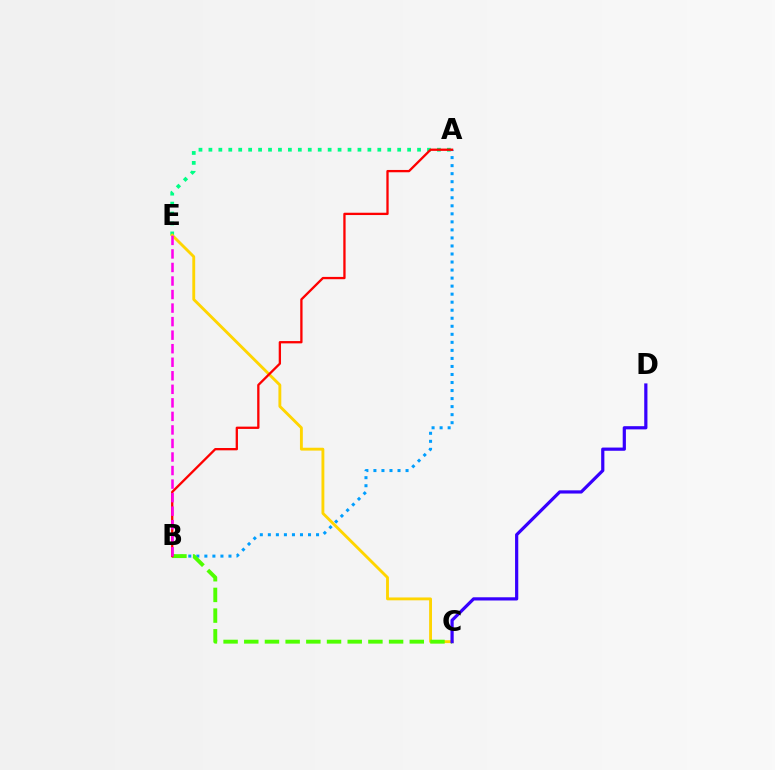{('A', 'E'): [{'color': '#00ff86', 'line_style': 'dotted', 'thickness': 2.7}], ('C', 'E'): [{'color': '#ffd500', 'line_style': 'solid', 'thickness': 2.06}], ('A', 'B'): [{'color': '#009eff', 'line_style': 'dotted', 'thickness': 2.18}, {'color': '#ff0000', 'line_style': 'solid', 'thickness': 1.66}], ('B', 'C'): [{'color': '#4fff00', 'line_style': 'dashed', 'thickness': 2.81}], ('C', 'D'): [{'color': '#3700ff', 'line_style': 'solid', 'thickness': 2.31}], ('B', 'E'): [{'color': '#ff00ed', 'line_style': 'dashed', 'thickness': 1.84}]}